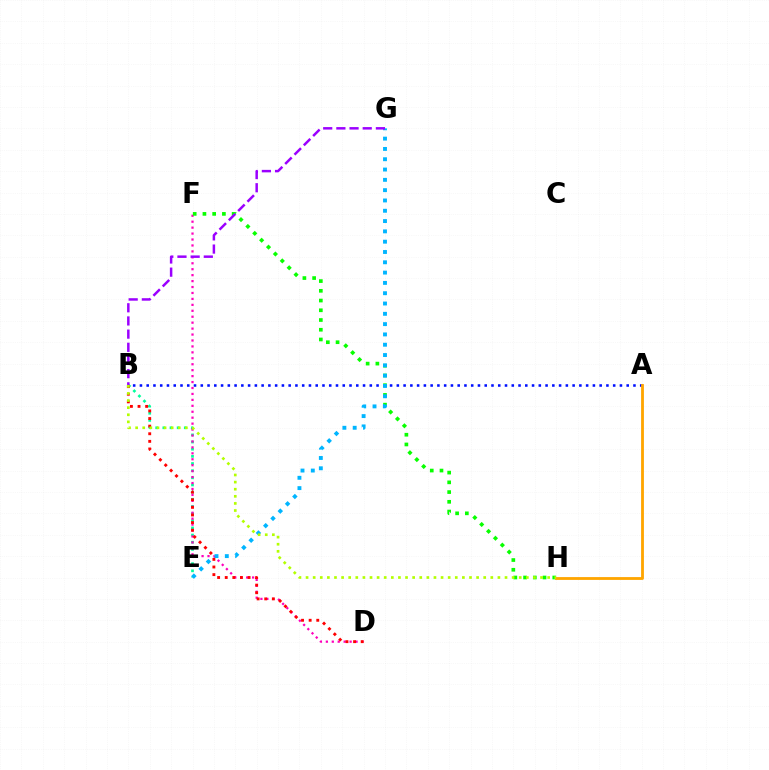{('B', 'E'): [{'color': '#00ff9d', 'line_style': 'dotted', 'thickness': 1.94}], ('A', 'B'): [{'color': '#0010ff', 'line_style': 'dotted', 'thickness': 1.84}], ('D', 'F'): [{'color': '#ff00bd', 'line_style': 'dotted', 'thickness': 1.61}], ('F', 'H'): [{'color': '#08ff00', 'line_style': 'dotted', 'thickness': 2.64}], ('E', 'G'): [{'color': '#00b5ff', 'line_style': 'dotted', 'thickness': 2.8}], ('B', 'G'): [{'color': '#9b00ff', 'line_style': 'dashed', 'thickness': 1.79}], ('B', 'D'): [{'color': '#ff0000', 'line_style': 'dotted', 'thickness': 2.07}], ('A', 'H'): [{'color': '#ffa500', 'line_style': 'solid', 'thickness': 2.03}], ('B', 'H'): [{'color': '#b3ff00', 'line_style': 'dotted', 'thickness': 1.93}]}